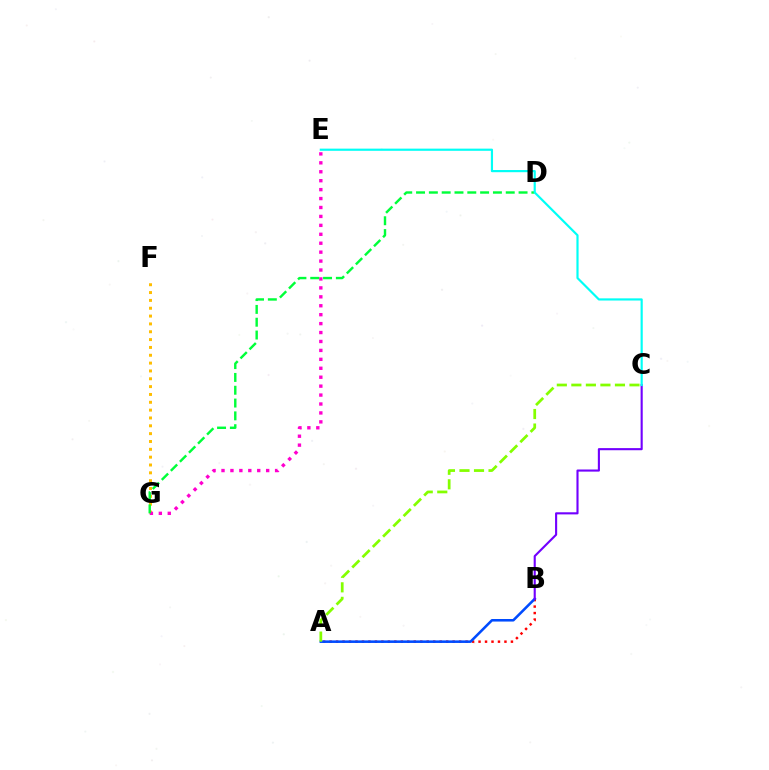{('A', 'B'): [{'color': '#ff0000', 'line_style': 'dotted', 'thickness': 1.76}, {'color': '#004bff', 'line_style': 'solid', 'thickness': 1.84}], ('F', 'G'): [{'color': '#ffbd00', 'line_style': 'dotted', 'thickness': 2.13}], ('E', 'G'): [{'color': '#ff00cf', 'line_style': 'dotted', 'thickness': 2.43}], ('B', 'C'): [{'color': '#7200ff', 'line_style': 'solid', 'thickness': 1.52}], ('D', 'G'): [{'color': '#00ff39', 'line_style': 'dashed', 'thickness': 1.74}], ('A', 'C'): [{'color': '#84ff00', 'line_style': 'dashed', 'thickness': 1.97}], ('C', 'E'): [{'color': '#00fff6', 'line_style': 'solid', 'thickness': 1.57}]}